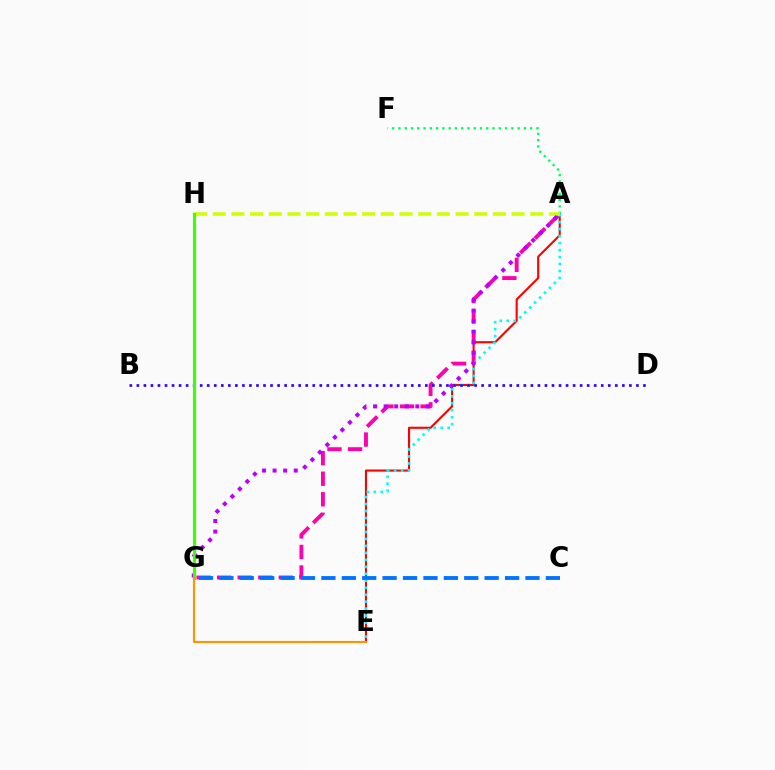{('A', 'E'): [{'color': '#ff0000', 'line_style': 'solid', 'thickness': 1.52}, {'color': '#00fff6', 'line_style': 'dotted', 'thickness': 1.89}], ('A', 'F'): [{'color': '#00ff5c', 'line_style': 'dotted', 'thickness': 1.7}], ('A', 'G'): [{'color': '#ff00ac', 'line_style': 'dashed', 'thickness': 2.79}, {'color': '#b900ff', 'line_style': 'dotted', 'thickness': 2.87}], ('B', 'D'): [{'color': '#2500ff', 'line_style': 'dotted', 'thickness': 1.91}], ('A', 'H'): [{'color': '#d1ff00', 'line_style': 'dashed', 'thickness': 2.54}], ('G', 'H'): [{'color': '#3dff00', 'line_style': 'solid', 'thickness': 2.24}], ('C', 'G'): [{'color': '#0074ff', 'line_style': 'dashed', 'thickness': 2.77}], ('E', 'G'): [{'color': '#ff9400', 'line_style': 'solid', 'thickness': 1.53}]}